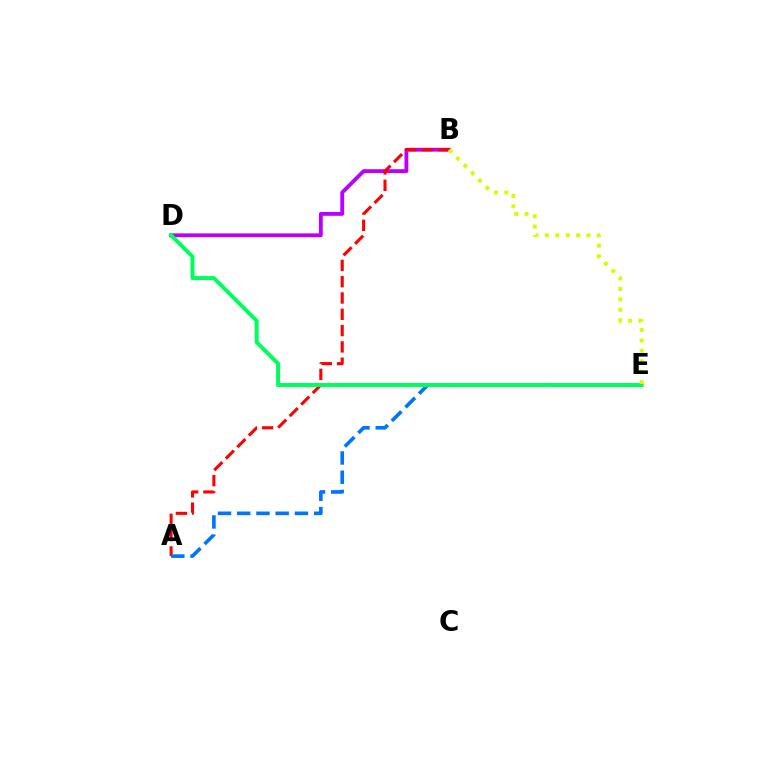{('B', 'D'): [{'color': '#b900ff', 'line_style': 'solid', 'thickness': 2.76}], ('A', 'B'): [{'color': '#ff0000', 'line_style': 'dashed', 'thickness': 2.21}], ('A', 'E'): [{'color': '#0074ff', 'line_style': 'dashed', 'thickness': 2.61}], ('D', 'E'): [{'color': '#00ff5c', 'line_style': 'solid', 'thickness': 2.86}], ('B', 'E'): [{'color': '#d1ff00', 'line_style': 'dotted', 'thickness': 2.83}]}